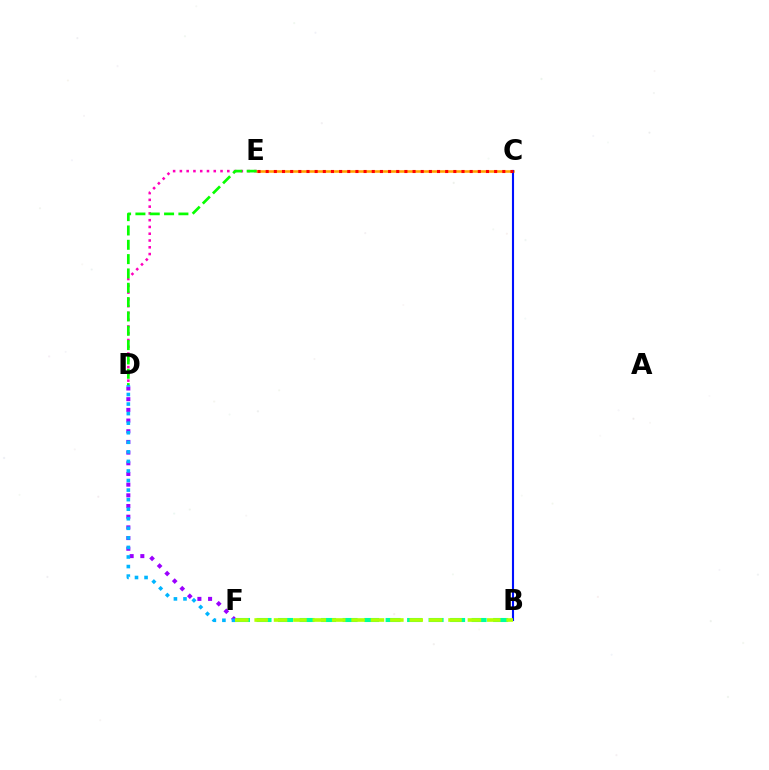{('D', 'E'): [{'color': '#ff00bd', 'line_style': 'dotted', 'thickness': 1.84}, {'color': '#08ff00', 'line_style': 'dashed', 'thickness': 1.95}], ('C', 'E'): [{'color': '#ffa500', 'line_style': 'solid', 'thickness': 1.85}, {'color': '#ff0000', 'line_style': 'dotted', 'thickness': 2.22}], ('B', 'F'): [{'color': '#00ff9d', 'line_style': 'dashed', 'thickness': 2.92}, {'color': '#b3ff00', 'line_style': 'dashed', 'thickness': 2.63}], ('B', 'C'): [{'color': '#0010ff', 'line_style': 'solid', 'thickness': 1.51}], ('D', 'F'): [{'color': '#9b00ff', 'line_style': 'dotted', 'thickness': 2.9}, {'color': '#00b5ff', 'line_style': 'dotted', 'thickness': 2.6}]}